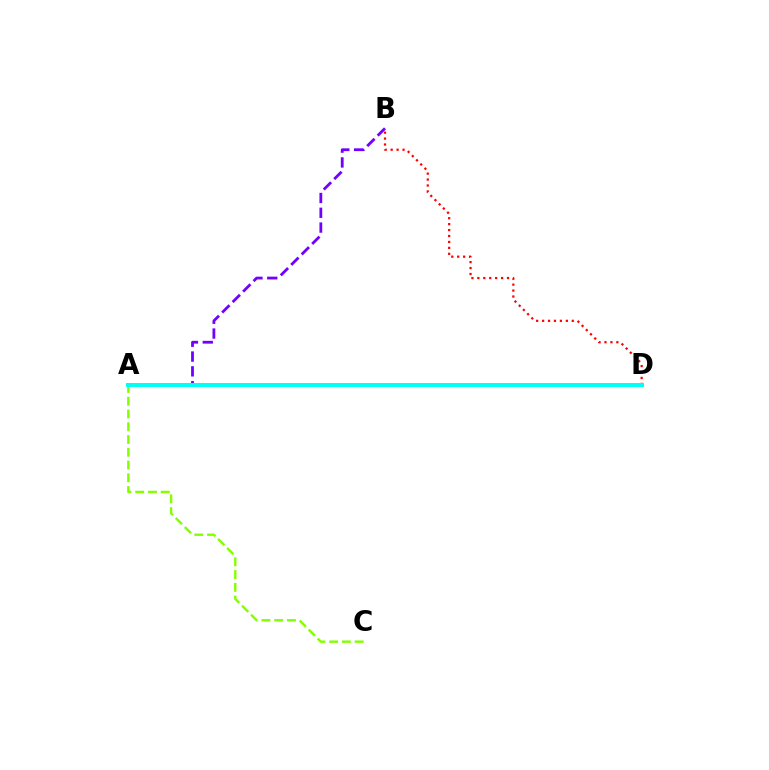{('A', 'C'): [{'color': '#84ff00', 'line_style': 'dashed', 'thickness': 1.73}], ('B', 'D'): [{'color': '#ff0000', 'line_style': 'dotted', 'thickness': 1.61}], ('A', 'B'): [{'color': '#7200ff', 'line_style': 'dashed', 'thickness': 2.01}], ('A', 'D'): [{'color': '#00fff6', 'line_style': 'solid', 'thickness': 2.86}]}